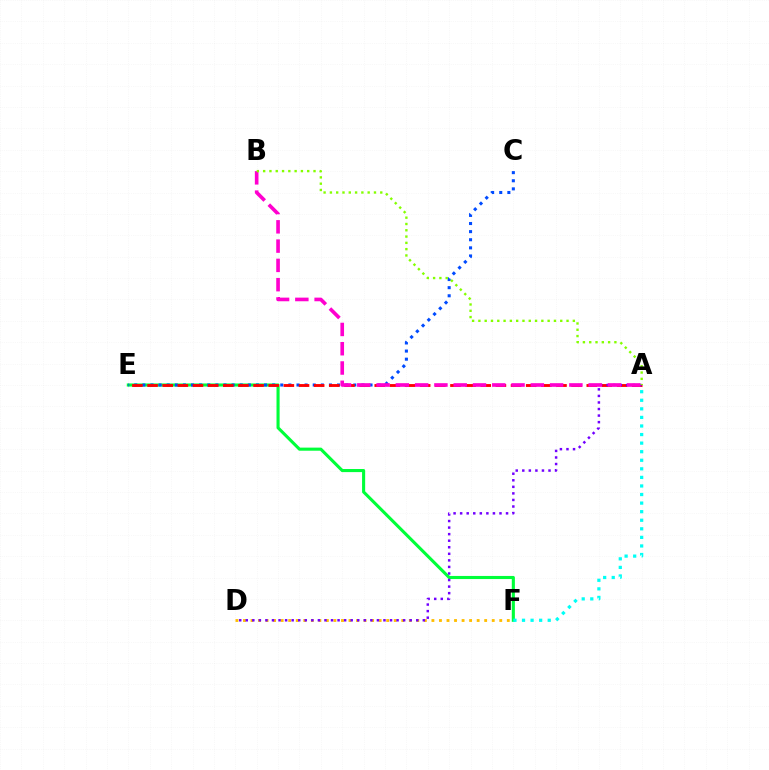{('E', 'F'): [{'color': '#00ff39', 'line_style': 'solid', 'thickness': 2.23}], ('D', 'F'): [{'color': '#ffbd00', 'line_style': 'dotted', 'thickness': 2.05}], ('A', 'F'): [{'color': '#00fff6', 'line_style': 'dotted', 'thickness': 2.33}], ('C', 'E'): [{'color': '#004bff', 'line_style': 'dotted', 'thickness': 2.2}], ('A', 'E'): [{'color': '#ff0000', 'line_style': 'dashed', 'thickness': 2.06}], ('A', 'D'): [{'color': '#7200ff', 'line_style': 'dotted', 'thickness': 1.78}], ('A', 'B'): [{'color': '#ff00cf', 'line_style': 'dashed', 'thickness': 2.62}, {'color': '#84ff00', 'line_style': 'dotted', 'thickness': 1.71}]}